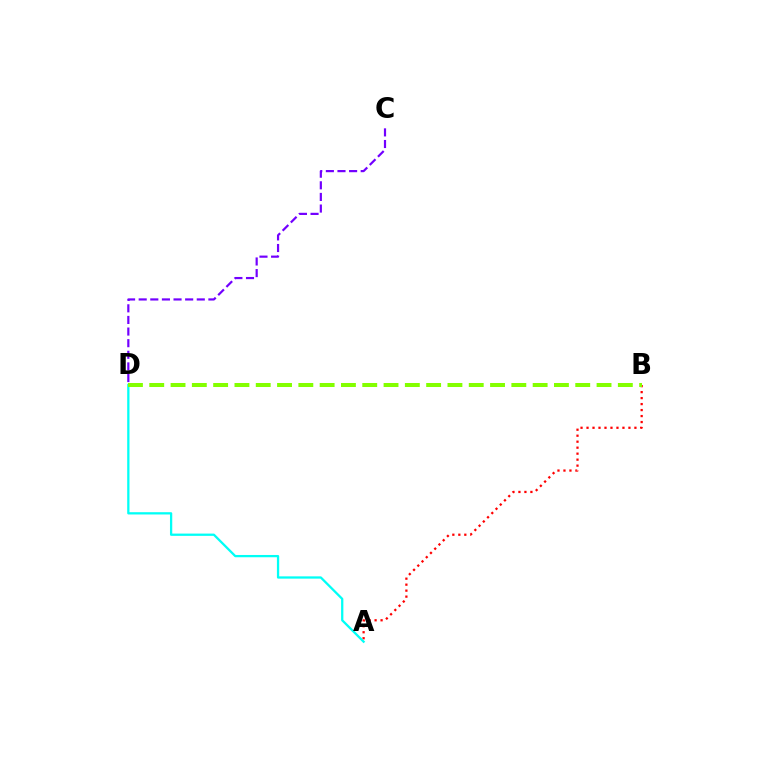{('A', 'B'): [{'color': '#ff0000', 'line_style': 'dotted', 'thickness': 1.63}], ('A', 'D'): [{'color': '#00fff6', 'line_style': 'solid', 'thickness': 1.64}], ('B', 'D'): [{'color': '#84ff00', 'line_style': 'dashed', 'thickness': 2.89}], ('C', 'D'): [{'color': '#7200ff', 'line_style': 'dashed', 'thickness': 1.58}]}